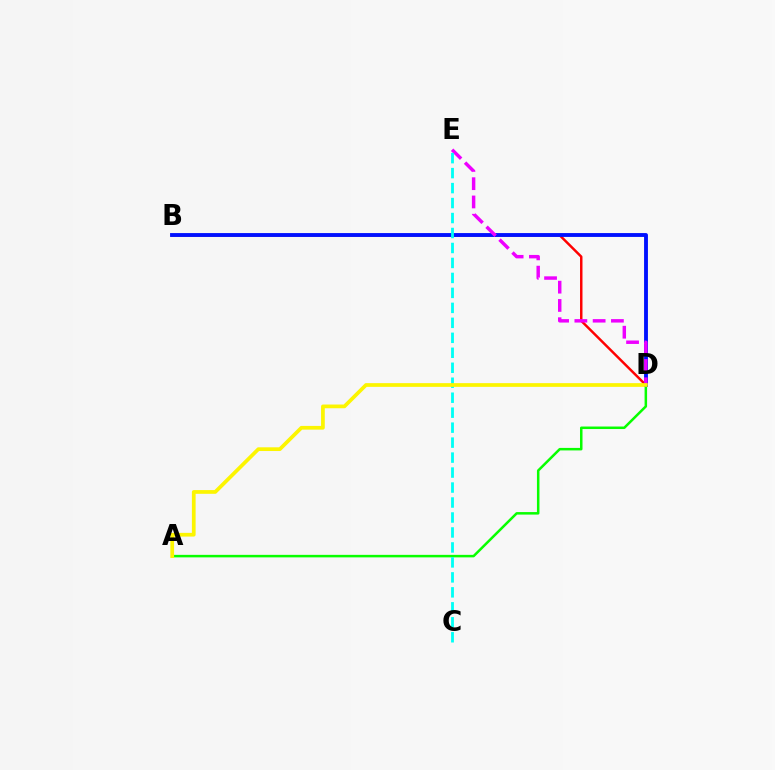{('A', 'D'): [{'color': '#08ff00', 'line_style': 'solid', 'thickness': 1.81}, {'color': '#fcf500', 'line_style': 'solid', 'thickness': 2.68}], ('B', 'D'): [{'color': '#ff0000', 'line_style': 'solid', 'thickness': 1.77}, {'color': '#0010ff', 'line_style': 'solid', 'thickness': 2.78}], ('D', 'E'): [{'color': '#ee00ff', 'line_style': 'dashed', 'thickness': 2.48}], ('C', 'E'): [{'color': '#00fff6', 'line_style': 'dashed', 'thickness': 2.03}]}